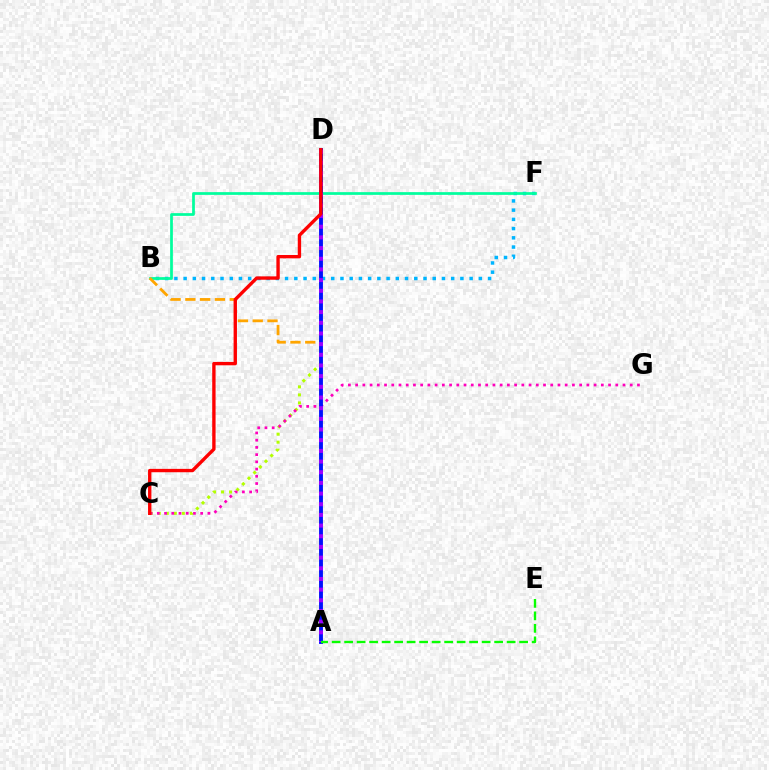{('B', 'F'): [{'color': '#00b5ff', 'line_style': 'dotted', 'thickness': 2.51}, {'color': '#00ff9d', 'line_style': 'solid', 'thickness': 1.96}], ('C', 'D'): [{'color': '#b3ff00', 'line_style': 'dotted', 'thickness': 2.18}, {'color': '#ff0000', 'line_style': 'solid', 'thickness': 2.42}], ('A', 'B'): [{'color': '#ffa500', 'line_style': 'dashed', 'thickness': 2.01}], ('C', 'G'): [{'color': '#ff00bd', 'line_style': 'dotted', 'thickness': 1.96}], ('A', 'D'): [{'color': '#0010ff', 'line_style': 'solid', 'thickness': 2.77}, {'color': '#9b00ff', 'line_style': 'dotted', 'thickness': 2.9}], ('A', 'E'): [{'color': '#08ff00', 'line_style': 'dashed', 'thickness': 1.7}]}